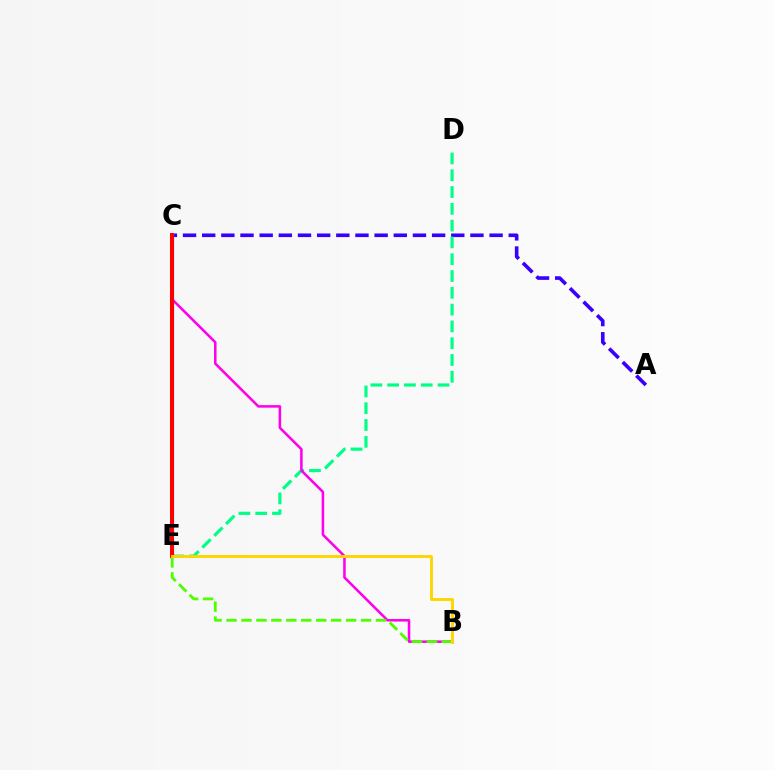{('A', 'C'): [{'color': '#3700ff', 'line_style': 'dashed', 'thickness': 2.6}], ('D', 'E'): [{'color': '#00ff86', 'line_style': 'dashed', 'thickness': 2.28}], ('C', 'E'): [{'color': '#009eff', 'line_style': 'solid', 'thickness': 2.31}, {'color': '#ff0000', 'line_style': 'solid', 'thickness': 2.89}], ('B', 'C'): [{'color': '#ff00ed', 'line_style': 'solid', 'thickness': 1.84}], ('B', 'E'): [{'color': '#4fff00', 'line_style': 'dashed', 'thickness': 2.03}, {'color': '#ffd500', 'line_style': 'solid', 'thickness': 2.09}]}